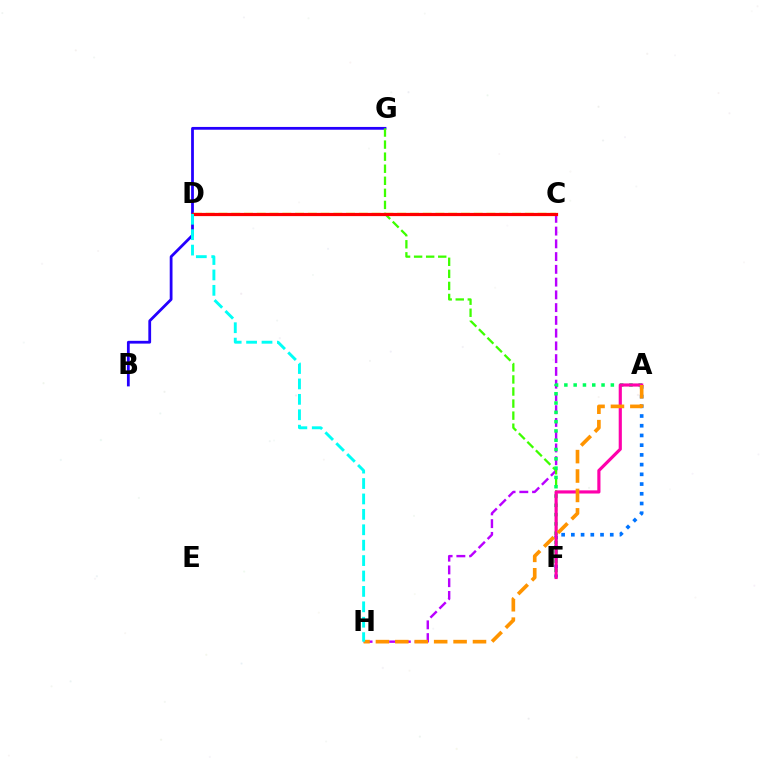{('B', 'G'): [{'color': '#2500ff', 'line_style': 'solid', 'thickness': 2.0}], ('C', 'H'): [{'color': '#b900ff', 'line_style': 'dashed', 'thickness': 1.73}], ('C', 'D'): [{'color': '#d1ff00', 'line_style': 'dashed', 'thickness': 1.73}, {'color': '#ff0000', 'line_style': 'solid', 'thickness': 2.31}], ('F', 'G'): [{'color': '#3dff00', 'line_style': 'dashed', 'thickness': 1.64}], ('A', 'F'): [{'color': '#0074ff', 'line_style': 'dotted', 'thickness': 2.64}, {'color': '#00ff5c', 'line_style': 'dotted', 'thickness': 2.53}, {'color': '#ff00ac', 'line_style': 'solid', 'thickness': 2.27}], ('A', 'H'): [{'color': '#ff9400', 'line_style': 'dashed', 'thickness': 2.64}], ('D', 'H'): [{'color': '#00fff6', 'line_style': 'dashed', 'thickness': 2.09}]}